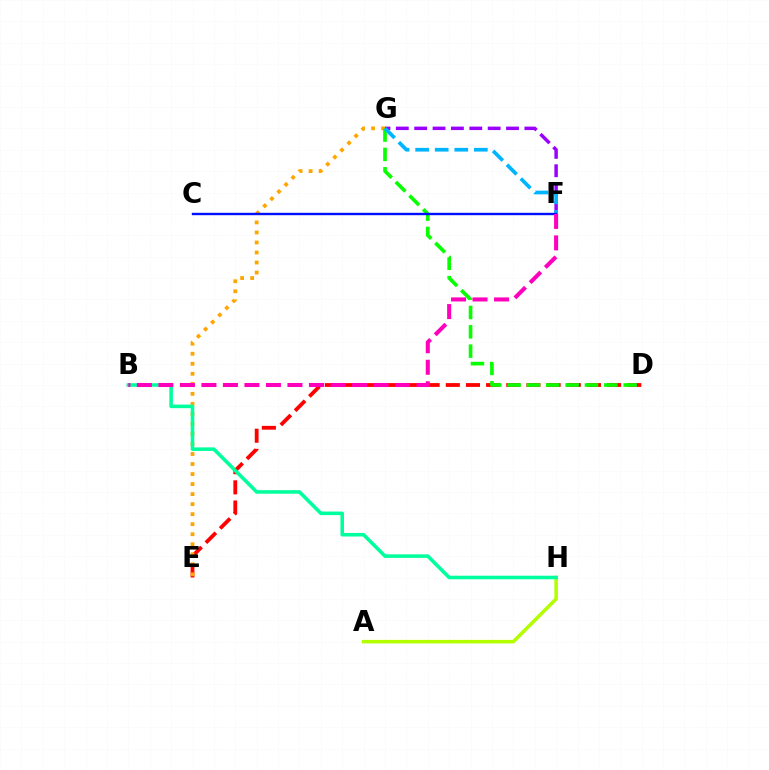{('D', 'E'): [{'color': '#ff0000', 'line_style': 'dashed', 'thickness': 2.74}], ('A', 'H'): [{'color': '#b3ff00', 'line_style': 'solid', 'thickness': 2.54}], ('F', 'G'): [{'color': '#9b00ff', 'line_style': 'dashed', 'thickness': 2.5}, {'color': '#00b5ff', 'line_style': 'dashed', 'thickness': 2.66}], ('E', 'G'): [{'color': '#ffa500', 'line_style': 'dotted', 'thickness': 2.72}], ('D', 'G'): [{'color': '#08ff00', 'line_style': 'dashed', 'thickness': 2.63}], ('B', 'H'): [{'color': '#00ff9d', 'line_style': 'solid', 'thickness': 2.56}], ('C', 'F'): [{'color': '#0010ff', 'line_style': 'solid', 'thickness': 1.72}], ('B', 'F'): [{'color': '#ff00bd', 'line_style': 'dashed', 'thickness': 2.92}]}